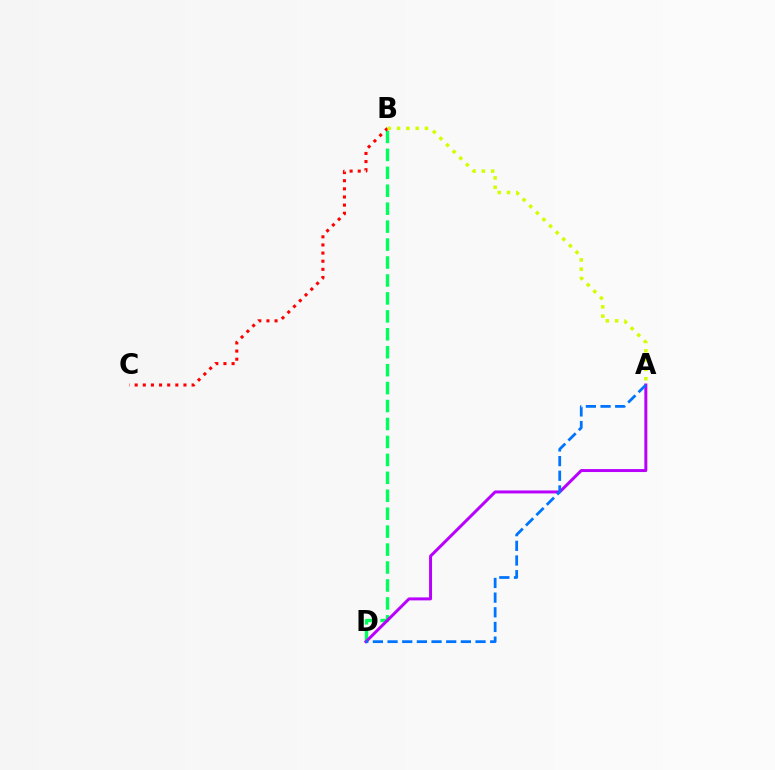{('B', 'D'): [{'color': '#00ff5c', 'line_style': 'dashed', 'thickness': 2.44}], ('A', 'D'): [{'color': '#b900ff', 'line_style': 'solid', 'thickness': 2.14}, {'color': '#0074ff', 'line_style': 'dashed', 'thickness': 1.99}], ('B', 'C'): [{'color': '#ff0000', 'line_style': 'dotted', 'thickness': 2.21}], ('A', 'B'): [{'color': '#d1ff00', 'line_style': 'dotted', 'thickness': 2.53}]}